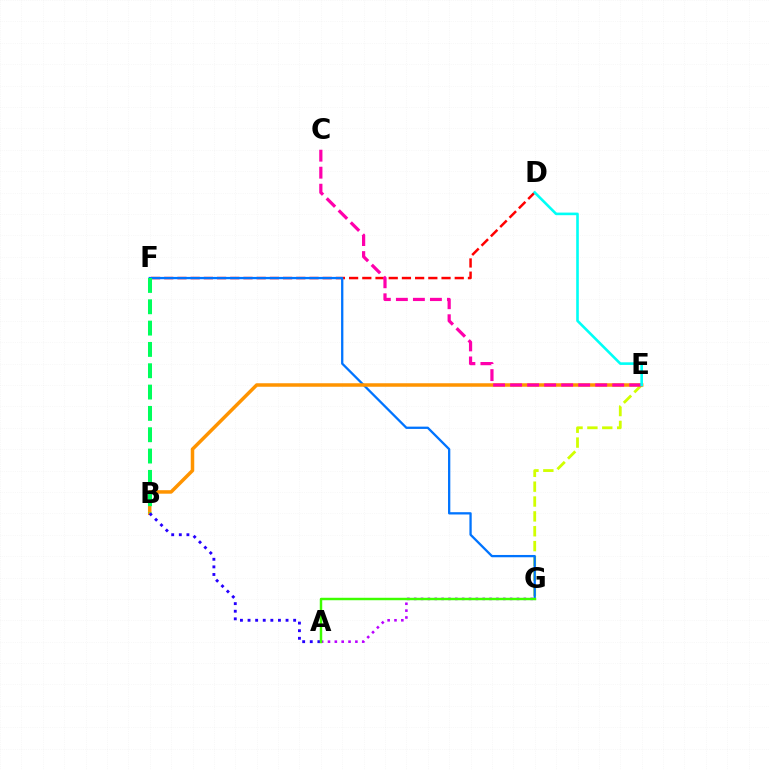{('E', 'G'): [{'color': '#d1ff00', 'line_style': 'dashed', 'thickness': 2.02}], ('D', 'F'): [{'color': '#ff0000', 'line_style': 'dashed', 'thickness': 1.79}], ('F', 'G'): [{'color': '#0074ff', 'line_style': 'solid', 'thickness': 1.65}], ('B', 'E'): [{'color': '#ff9400', 'line_style': 'solid', 'thickness': 2.52}], ('A', 'B'): [{'color': '#2500ff', 'line_style': 'dotted', 'thickness': 2.07}], ('A', 'G'): [{'color': '#b900ff', 'line_style': 'dotted', 'thickness': 1.86}, {'color': '#3dff00', 'line_style': 'solid', 'thickness': 1.77}], ('B', 'F'): [{'color': '#00ff5c', 'line_style': 'dashed', 'thickness': 2.9}], ('C', 'E'): [{'color': '#ff00ac', 'line_style': 'dashed', 'thickness': 2.31}], ('D', 'E'): [{'color': '#00fff6', 'line_style': 'solid', 'thickness': 1.88}]}